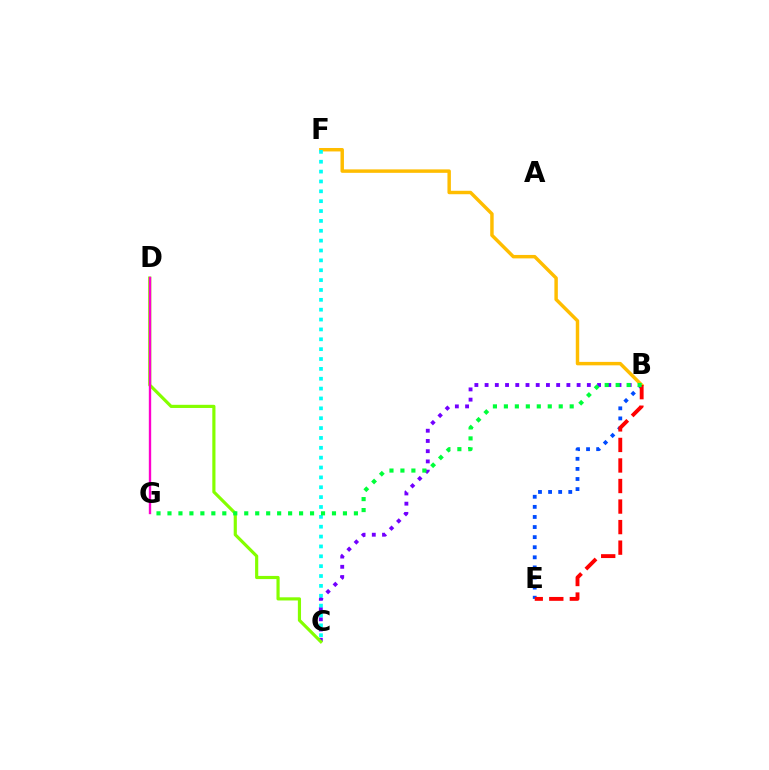{('B', 'C'): [{'color': '#7200ff', 'line_style': 'dotted', 'thickness': 2.78}], ('C', 'D'): [{'color': '#84ff00', 'line_style': 'solid', 'thickness': 2.28}], ('B', 'E'): [{'color': '#004bff', 'line_style': 'dotted', 'thickness': 2.74}, {'color': '#ff0000', 'line_style': 'dashed', 'thickness': 2.79}], ('B', 'F'): [{'color': '#ffbd00', 'line_style': 'solid', 'thickness': 2.48}], ('C', 'F'): [{'color': '#00fff6', 'line_style': 'dotted', 'thickness': 2.68}], ('B', 'G'): [{'color': '#00ff39', 'line_style': 'dotted', 'thickness': 2.98}], ('D', 'G'): [{'color': '#ff00cf', 'line_style': 'solid', 'thickness': 1.7}]}